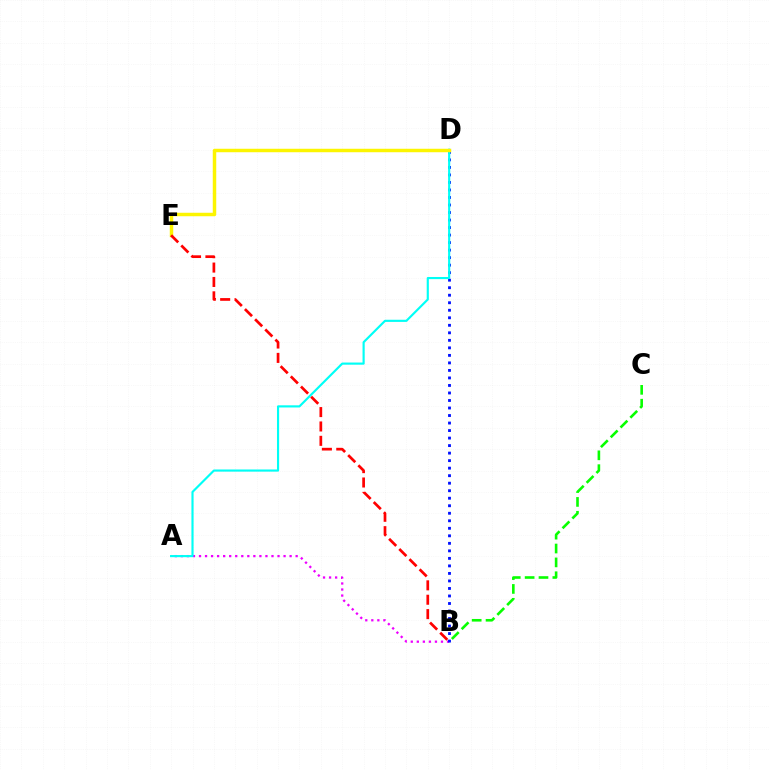{('A', 'B'): [{'color': '#ee00ff', 'line_style': 'dotted', 'thickness': 1.64}], ('B', 'D'): [{'color': '#0010ff', 'line_style': 'dotted', 'thickness': 2.04}], ('A', 'D'): [{'color': '#00fff6', 'line_style': 'solid', 'thickness': 1.55}], ('D', 'E'): [{'color': '#fcf500', 'line_style': 'solid', 'thickness': 2.5}], ('B', 'C'): [{'color': '#08ff00', 'line_style': 'dashed', 'thickness': 1.88}], ('B', 'E'): [{'color': '#ff0000', 'line_style': 'dashed', 'thickness': 1.95}]}